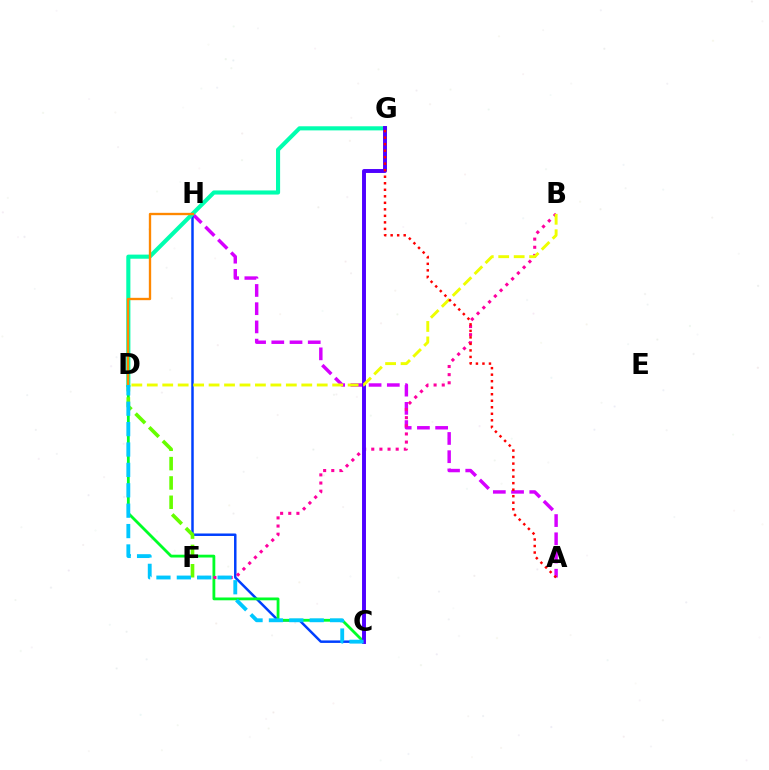{('A', 'H'): [{'color': '#d600ff', 'line_style': 'dashed', 'thickness': 2.48}], ('C', 'H'): [{'color': '#003fff', 'line_style': 'solid', 'thickness': 1.79}], ('C', 'D'): [{'color': '#00ff27', 'line_style': 'solid', 'thickness': 2.02}, {'color': '#00c7ff', 'line_style': 'dashed', 'thickness': 2.77}], ('D', 'G'): [{'color': '#00ffaf', 'line_style': 'solid', 'thickness': 2.96}], ('B', 'F'): [{'color': '#ff00a0', 'line_style': 'dotted', 'thickness': 2.21}], ('C', 'G'): [{'color': '#4f00ff', 'line_style': 'solid', 'thickness': 2.82}], ('D', 'H'): [{'color': '#ff8800', 'line_style': 'solid', 'thickness': 1.69}], ('B', 'D'): [{'color': '#eeff00', 'line_style': 'dashed', 'thickness': 2.1}], ('D', 'F'): [{'color': '#66ff00', 'line_style': 'dashed', 'thickness': 2.63}], ('A', 'G'): [{'color': '#ff0000', 'line_style': 'dotted', 'thickness': 1.77}]}